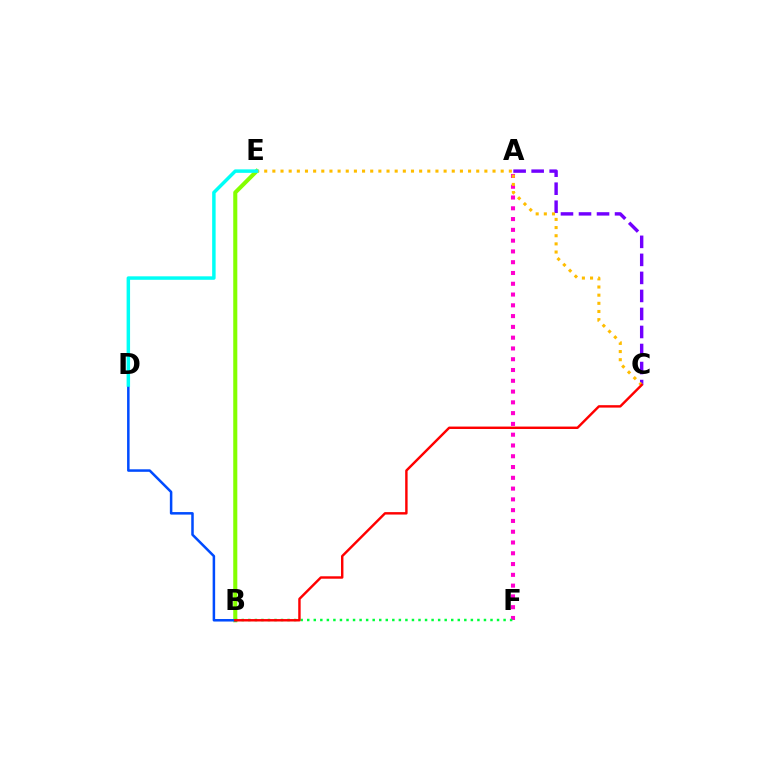{('A', 'F'): [{'color': '#ff00cf', 'line_style': 'dotted', 'thickness': 2.93}], ('A', 'C'): [{'color': '#7200ff', 'line_style': 'dashed', 'thickness': 2.45}], ('B', 'E'): [{'color': '#84ff00', 'line_style': 'solid', 'thickness': 2.93}], ('B', 'F'): [{'color': '#00ff39', 'line_style': 'dotted', 'thickness': 1.78}], ('B', 'D'): [{'color': '#004bff', 'line_style': 'solid', 'thickness': 1.81}], ('C', 'E'): [{'color': '#ffbd00', 'line_style': 'dotted', 'thickness': 2.22}], ('B', 'C'): [{'color': '#ff0000', 'line_style': 'solid', 'thickness': 1.75}], ('D', 'E'): [{'color': '#00fff6', 'line_style': 'solid', 'thickness': 2.5}]}